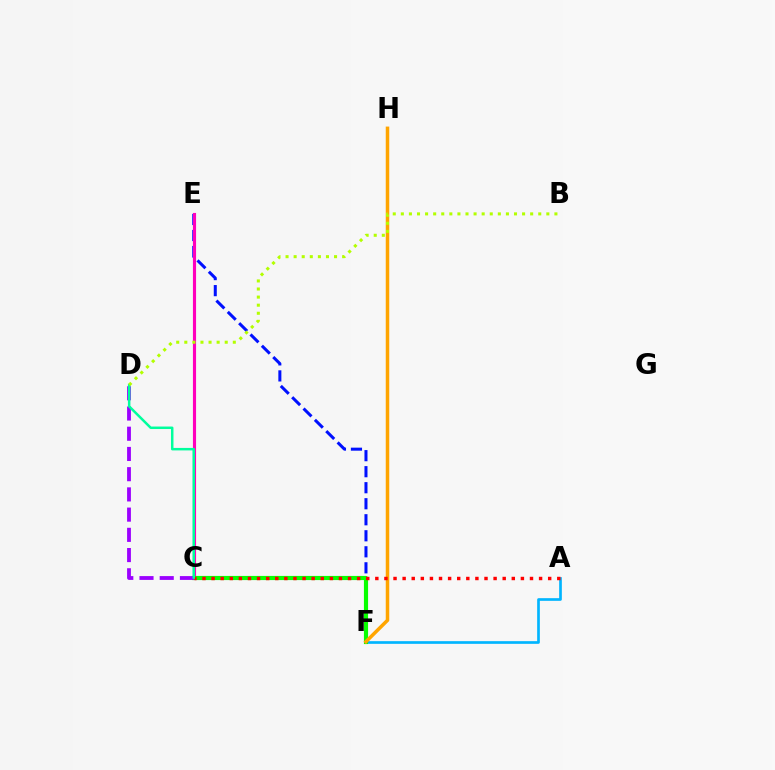{('E', 'F'): [{'color': '#0010ff', 'line_style': 'dashed', 'thickness': 2.18}], ('A', 'F'): [{'color': '#00b5ff', 'line_style': 'solid', 'thickness': 1.92}], ('C', 'E'): [{'color': '#ff00bd', 'line_style': 'solid', 'thickness': 2.25}], ('C', 'F'): [{'color': '#08ff00', 'line_style': 'solid', 'thickness': 2.99}], ('C', 'D'): [{'color': '#9b00ff', 'line_style': 'dashed', 'thickness': 2.75}, {'color': '#00ff9d', 'line_style': 'solid', 'thickness': 1.79}], ('F', 'H'): [{'color': '#ffa500', 'line_style': 'solid', 'thickness': 2.53}], ('A', 'C'): [{'color': '#ff0000', 'line_style': 'dotted', 'thickness': 2.47}], ('B', 'D'): [{'color': '#b3ff00', 'line_style': 'dotted', 'thickness': 2.2}]}